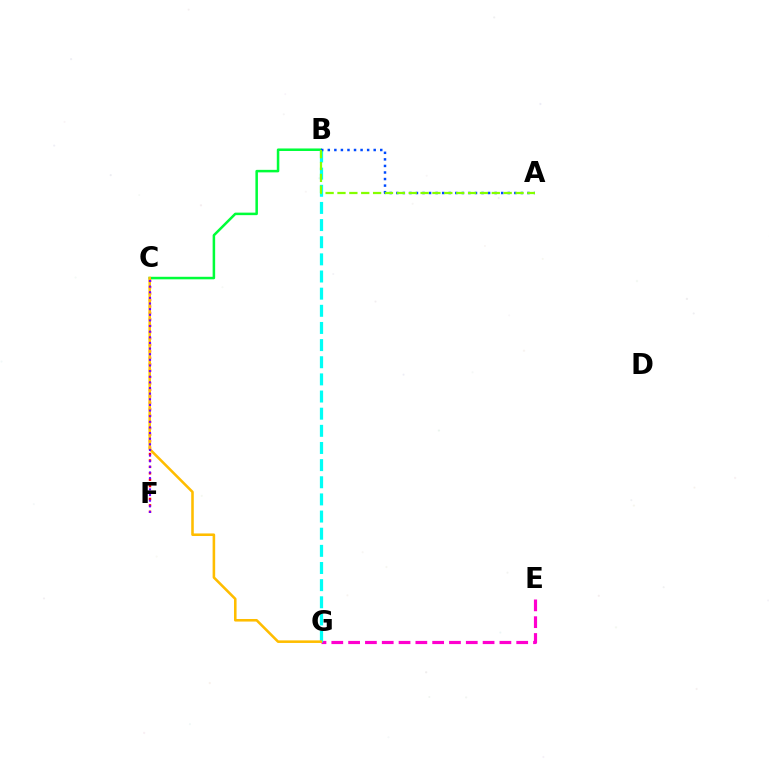{('B', 'C'): [{'color': '#00ff39', 'line_style': 'solid', 'thickness': 1.82}], ('C', 'F'): [{'color': '#ff0000', 'line_style': 'dotted', 'thickness': 1.74}, {'color': '#7200ff', 'line_style': 'dotted', 'thickness': 1.53}], ('E', 'G'): [{'color': '#ff00cf', 'line_style': 'dashed', 'thickness': 2.28}], ('B', 'G'): [{'color': '#00fff6', 'line_style': 'dashed', 'thickness': 2.33}], ('A', 'B'): [{'color': '#004bff', 'line_style': 'dotted', 'thickness': 1.78}, {'color': '#84ff00', 'line_style': 'dashed', 'thickness': 1.61}], ('C', 'G'): [{'color': '#ffbd00', 'line_style': 'solid', 'thickness': 1.85}]}